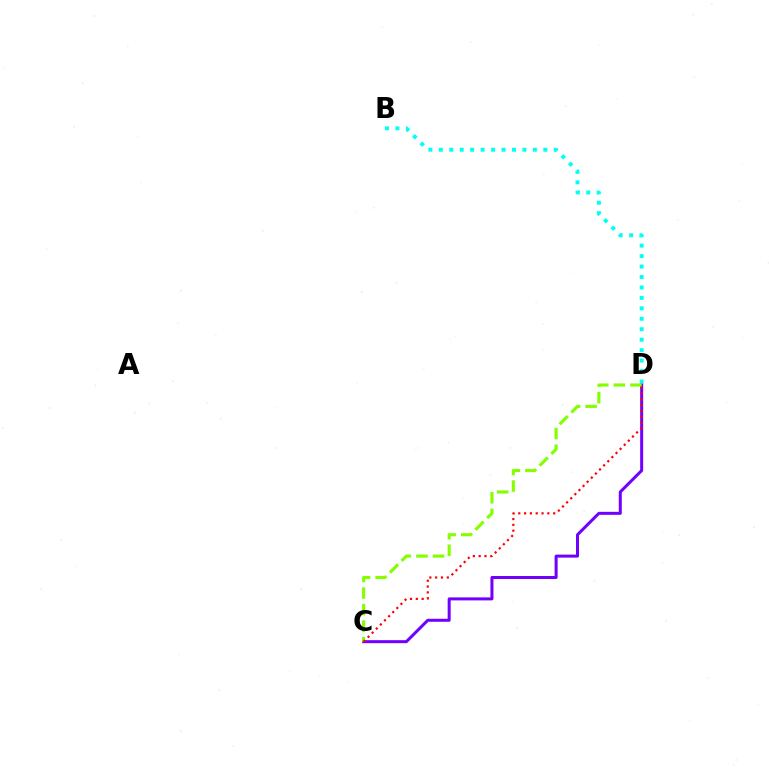{('B', 'D'): [{'color': '#00fff6', 'line_style': 'dotted', 'thickness': 2.84}], ('C', 'D'): [{'color': '#7200ff', 'line_style': 'solid', 'thickness': 2.17}, {'color': '#84ff00', 'line_style': 'dashed', 'thickness': 2.25}, {'color': '#ff0000', 'line_style': 'dotted', 'thickness': 1.58}]}